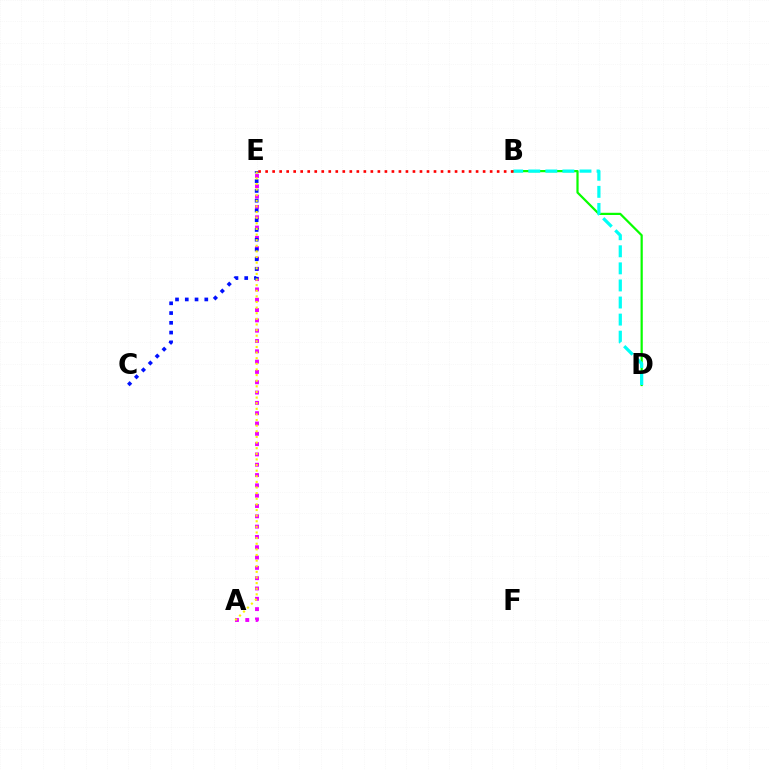{('B', 'D'): [{'color': '#08ff00', 'line_style': 'solid', 'thickness': 1.6}, {'color': '#00fff6', 'line_style': 'dashed', 'thickness': 2.32}], ('A', 'E'): [{'color': '#ee00ff', 'line_style': 'dotted', 'thickness': 2.8}, {'color': '#fcf500', 'line_style': 'dotted', 'thickness': 1.53}], ('C', 'E'): [{'color': '#0010ff', 'line_style': 'dotted', 'thickness': 2.65}], ('B', 'E'): [{'color': '#ff0000', 'line_style': 'dotted', 'thickness': 1.91}]}